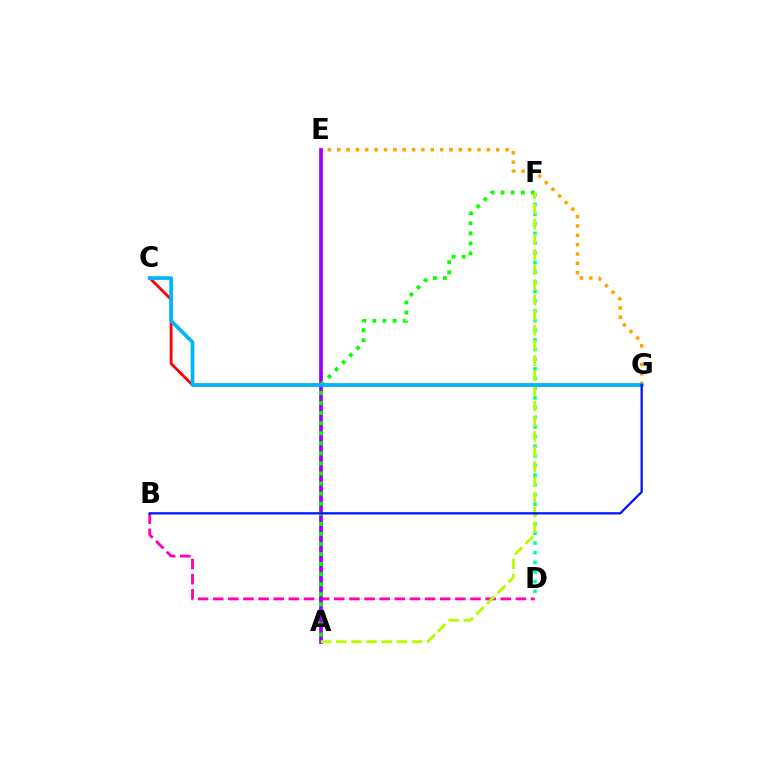{('E', 'G'): [{'color': '#ffa500', 'line_style': 'dotted', 'thickness': 2.54}], ('B', 'D'): [{'color': '#ff00bd', 'line_style': 'dashed', 'thickness': 2.06}], ('D', 'F'): [{'color': '#00ff9d', 'line_style': 'dotted', 'thickness': 2.63}], ('C', 'G'): [{'color': '#ff0000', 'line_style': 'solid', 'thickness': 2.02}, {'color': '#00b5ff', 'line_style': 'solid', 'thickness': 2.66}], ('A', 'E'): [{'color': '#9b00ff', 'line_style': 'solid', 'thickness': 2.69}], ('A', 'F'): [{'color': '#08ff00', 'line_style': 'dotted', 'thickness': 2.73}, {'color': '#b3ff00', 'line_style': 'dashed', 'thickness': 2.06}], ('B', 'G'): [{'color': '#0010ff', 'line_style': 'solid', 'thickness': 1.63}]}